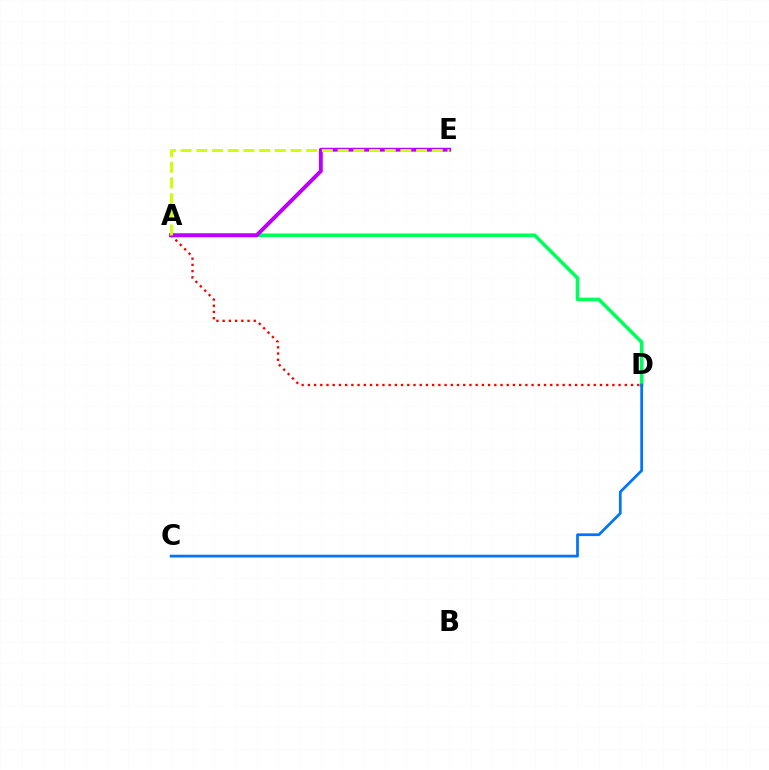{('A', 'D'): [{'color': '#00ff5c', 'line_style': 'solid', 'thickness': 2.59}, {'color': '#ff0000', 'line_style': 'dotted', 'thickness': 1.69}], ('A', 'E'): [{'color': '#b900ff', 'line_style': 'solid', 'thickness': 2.81}, {'color': '#d1ff00', 'line_style': 'dashed', 'thickness': 2.13}], ('C', 'D'): [{'color': '#0074ff', 'line_style': 'solid', 'thickness': 1.98}]}